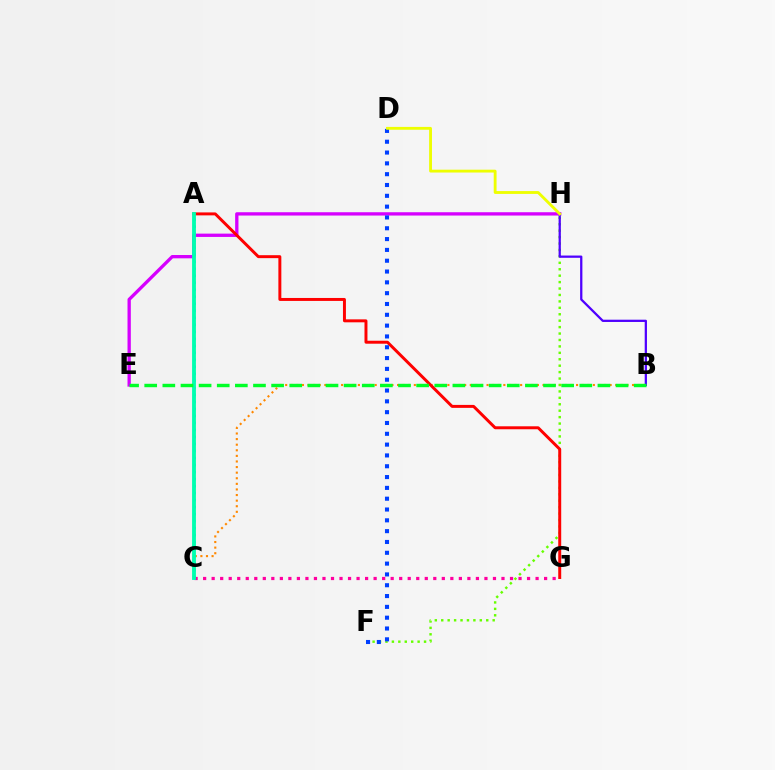{('E', 'H'): [{'color': '#d600ff', 'line_style': 'solid', 'thickness': 2.38}], ('B', 'C'): [{'color': '#ff8800', 'line_style': 'dotted', 'thickness': 1.52}], ('F', 'H'): [{'color': '#66ff00', 'line_style': 'dotted', 'thickness': 1.75}], ('C', 'G'): [{'color': '#ff00a0', 'line_style': 'dotted', 'thickness': 2.32}], ('A', 'G'): [{'color': '#ff0000', 'line_style': 'solid', 'thickness': 2.13}], ('A', 'C'): [{'color': '#00c7ff', 'line_style': 'dotted', 'thickness': 1.9}, {'color': '#00ffaf', 'line_style': 'solid', 'thickness': 2.76}], ('B', 'H'): [{'color': '#4f00ff', 'line_style': 'solid', 'thickness': 1.63}], ('D', 'F'): [{'color': '#003fff', 'line_style': 'dotted', 'thickness': 2.94}], ('D', 'H'): [{'color': '#eeff00', 'line_style': 'solid', 'thickness': 2.04}], ('B', 'E'): [{'color': '#00ff27', 'line_style': 'dashed', 'thickness': 2.46}]}